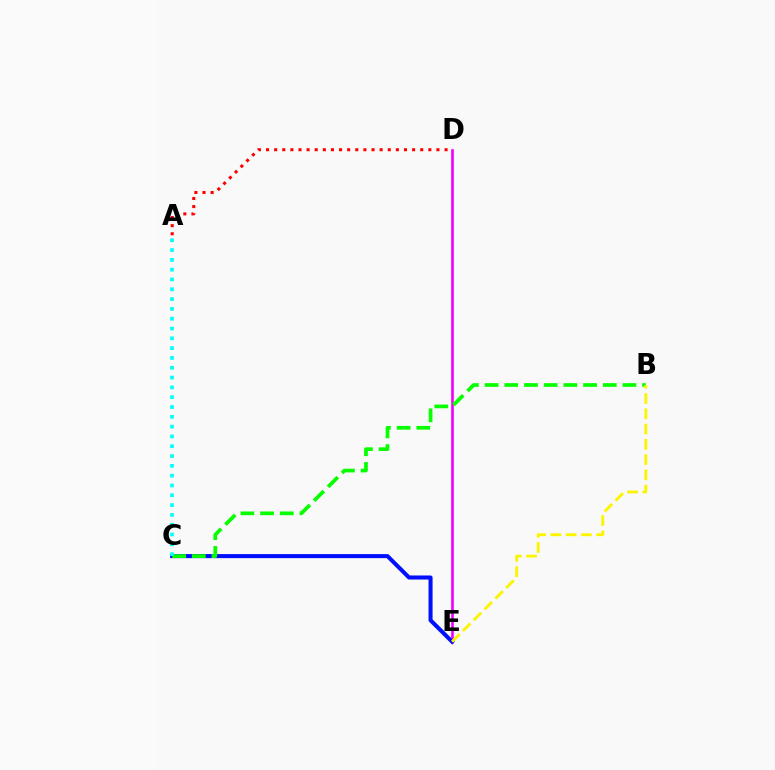{('D', 'E'): [{'color': '#ee00ff', 'line_style': 'solid', 'thickness': 1.89}], ('C', 'E'): [{'color': '#0010ff', 'line_style': 'solid', 'thickness': 2.92}], ('B', 'C'): [{'color': '#08ff00', 'line_style': 'dashed', 'thickness': 2.68}], ('B', 'E'): [{'color': '#fcf500', 'line_style': 'dashed', 'thickness': 2.07}], ('A', 'C'): [{'color': '#00fff6', 'line_style': 'dotted', 'thickness': 2.67}], ('A', 'D'): [{'color': '#ff0000', 'line_style': 'dotted', 'thickness': 2.2}]}